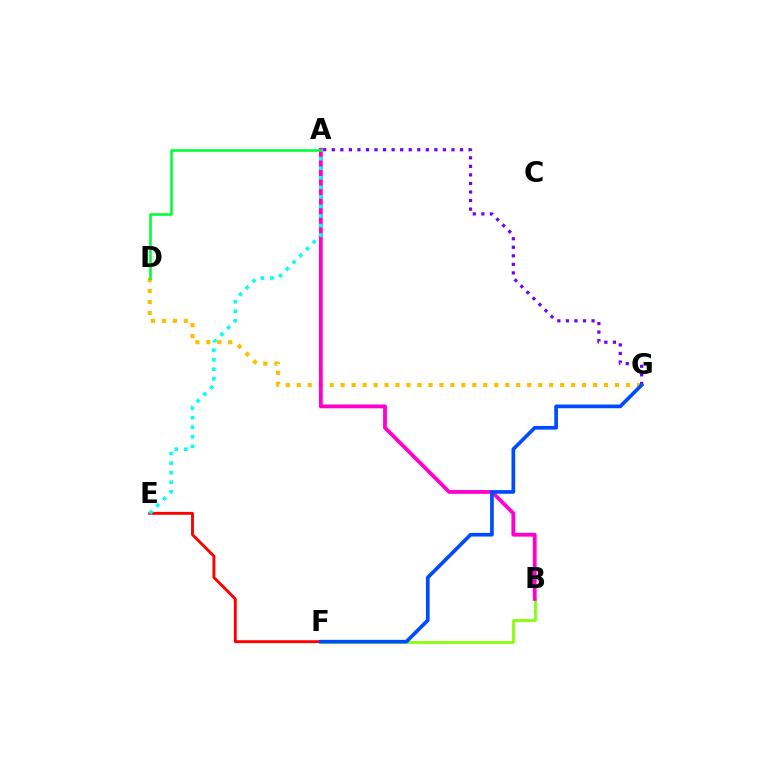{('E', 'F'): [{'color': '#ff0000', 'line_style': 'solid', 'thickness': 2.07}], ('B', 'F'): [{'color': '#84ff00', 'line_style': 'solid', 'thickness': 1.95}], ('D', 'G'): [{'color': '#ffbd00', 'line_style': 'dotted', 'thickness': 2.98}], ('A', 'B'): [{'color': '#ff00cf', 'line_style': 'solid', 'thickness': 2.75}], ('A', 'G'): [{'color': '#7200ff', 'line_style': 'dotted', 'thickness': 2.32}], ('F', 'G'): [{'color': '#004bff', 'line_style': 'solid', 'thickness': 2.65}], ('A', 'E'): [{'color': '#00fff6', 'line_style': 'dotted', 'thickness': 2.59}], ('A', 'D'): [{'color': '#00ff39', 'line_style': 'solid', 'thickness': 1.88}]}